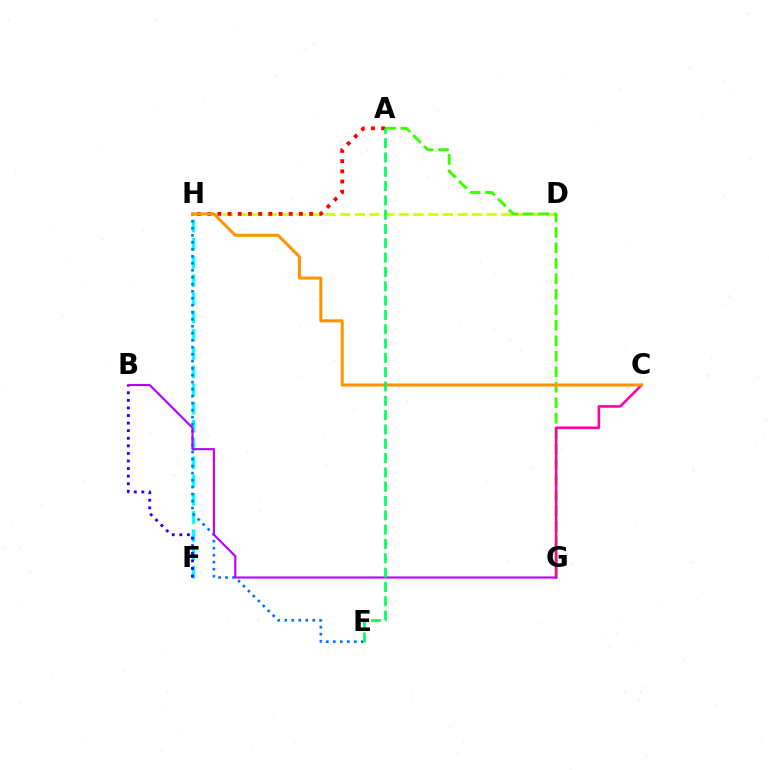{('D', 'H'): [{'color': '#d1ff00', 'line_style': 'dashed', 'thickness': 1.99}], ('A', 'H'): [{'color': '#ff0000', 'line_style': 'dotted', 'thickness': 2.77}], ('F', 'H'): [{'color': '#00fff6', 'line_style': 'dashed', 'thickness': 2.48}], ('E', 'H'): [{'color': '#0074ff', 'line_style': 'dotted', 'thickness': 1.9}], ('A', 'G'): [{'color': '#3dff00', 'line_style': 'dashed', 'thickness': 2.1}], ('C', 'G'): [{'color': '#ff00ac', 'line_style': 'solid', 'thickness': 1.85}], ('B', 'F'): [{'color': '#2500ff', 'line_style': 'dotted', 'thickness': 2.06}], ('C', 'H'): [{'color': '#ff9400', 'line_style': 'solid', 'thickness': 2.17}], ('B', 'G'): [{'color': '#b900ff', 'line_style': 'solid', 'thickness': 1.53}], ('A', 'E'): [{'color': '#00ff5c', 'line_style': 'dashed', 'thickness': 1.94}]}